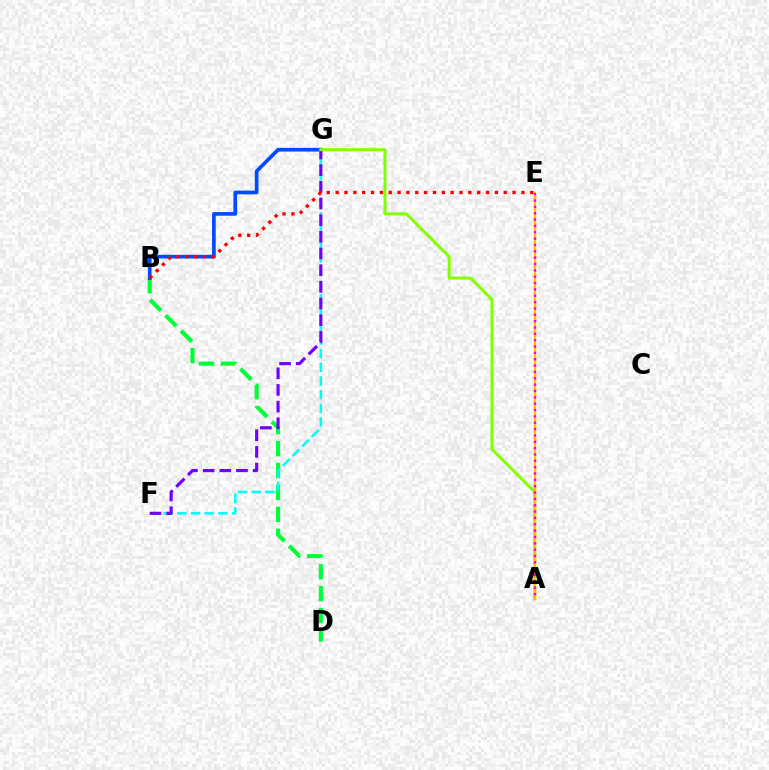{('B', 'D'): [{'color': '#00ff39', 'line_style': 'dashed', 'thickness': 2.98}], ('B', 'G'): [{'color': '#004bff', 'line_style': 'solid', 'thickness': 2.65}], ('F', 'G'): [{'color': '#00fff6', 'line_style': 'dashed', 'thickness': 1.86}, {'color': '#7200ff', 'line_style': 'dashed', 'thickness': 2.26}], ('A', 'G'): [{'color': '#84ff00', 'line_style': 'solid', 'thickness': 2.16}], ('B', 'E'): [{'color': '#ff0000', 'line_style': 'dotted', 'thickness': 2.4}], ('A', 'E'): [{'color': '#ffbd00', 'line_style': 'solid', 'thickness': 1.6}, {'color': '#ff00cf', 'line_style': 'dotted', 'thickness': 1.72}]}